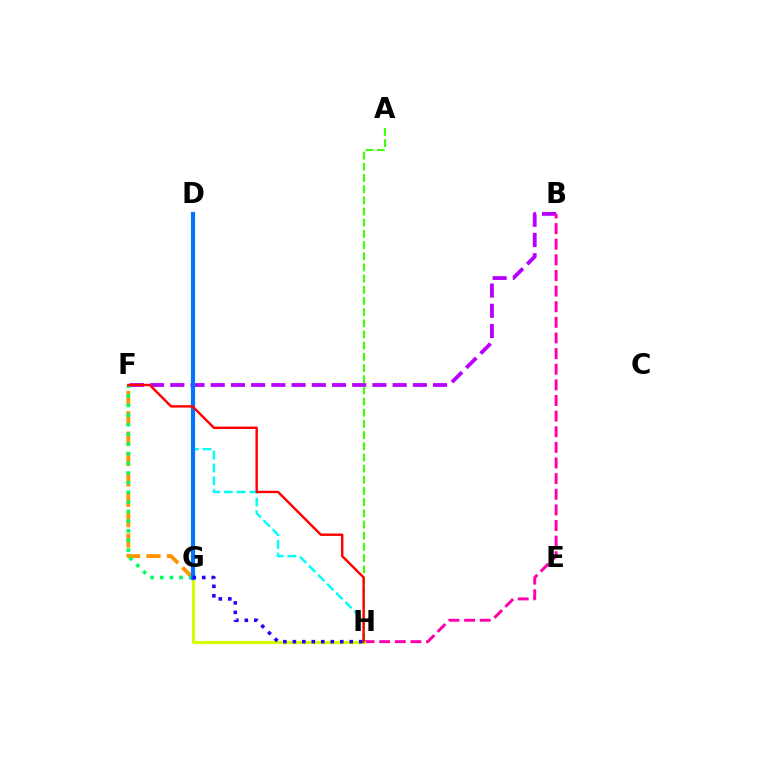{('B', 'F'): [{'color': '#b900ff', 'line_style': 'dashed', 'thickness': 2.75}], ('F', 'G'): [{'color': '#ff9400', 'line_style': 'dashed', 'thickness': 2.77}, {'color': '#00ff5c', 'line_style': 'dotted', 'thickness': 2.62}], ('D', 'H'): [{'color': '#00fff6', 'line_style': 'dashed', 'thickness': 1.74}], ('A', 'H'): [{'color': '#3dff00', 'line_style': 'dashed', 'thickness': 1.52}], ('B', 'H'): [{'color': '#ff00ac', 'line_style': 'dashed', 'thickness': 2.12}], ('G', 'H'): [{'color': '#d1ff00', 'line_style': 'solid', 'thickness': 2.29}, {'color': '#2500ff', 'line_style': 'dotted', 'thickness': 2.58}], ('D', 'G'): [{'color': '#0074ff', 'line_style': 'solid', 'thickness': 2.99}], ('F', 'H'): [{'color': '#ff0000', 'line_style': 'solid', 'thickness': 1.74}]}